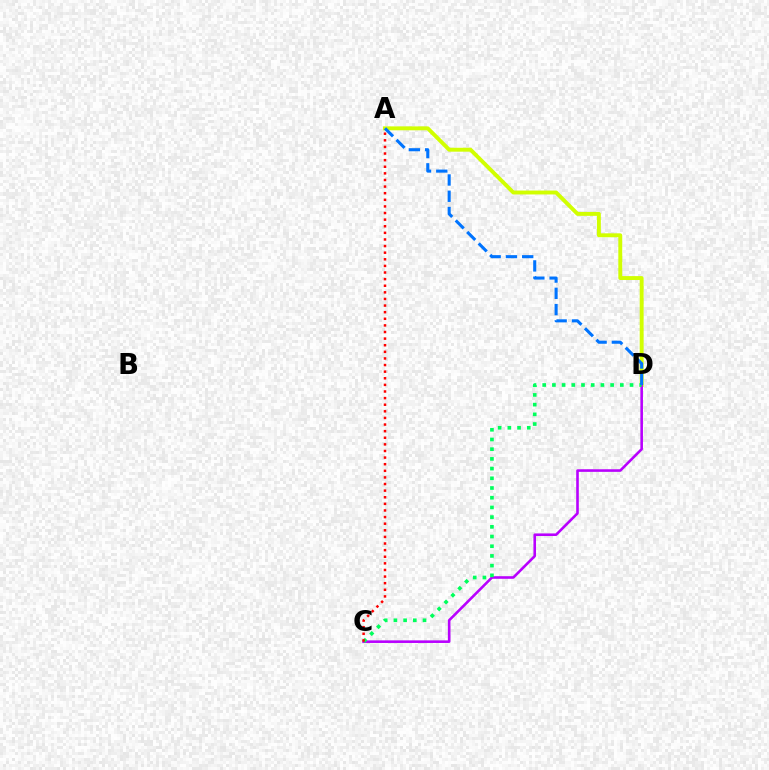{('A', 'D'): [{'color': '#d1ff00', 'line_style': 'solid', 'thickness': 2.82}, {'color': '#0074ff', 'line_style': 'dashed', 'thickness': 2.21}], ('C', 'D'): [{'color': '#b900ff', 'line_style': 'solid', 'thickness': 1.87}, {'color': '#00ff5c', 'line_style': 'dotted', 'thickness': 2.64}], ('A', 'C'): [{'color': '#ff0000', 'line_style': 'dotted', 'thickness': 1.8}]}